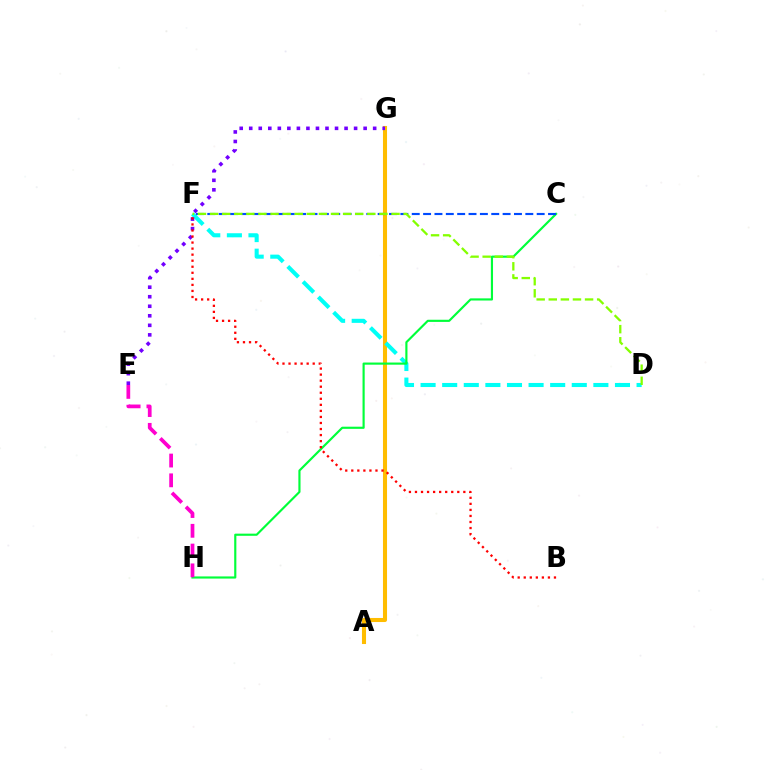{('A', 'G'): [{'color': '#ffbd00', 'line_style': 'solid', 'thickness': 2.93}], ('D', 'F'): [{'color': '#00fff6', 'line_style': 'dashed', 'thickness': 2.93}, {'color': '#84ff00', 'line_style': 'dashed', 'thickness': 1.64}], ('E', 'G'): [{'color': '#7200ff', 'line_style': 'dotted', 'thickness': 2.59}], ('C', 'H'): [{'color': '#00ff39', 'line_style': 'solid', 'thickness': 1.55}], ('C', 'F'): [{'color': '#004bff', 'line_style': 'dashed', 'thickness': 1.54}], ('B', 'F'): [{'color': '#ff0000', 'line_style': 'dotted', 'thickness': 1.64}], ('E', 'H'): [{'color': '#ff00cf', 'line_style': 'dashed', 'thickness': 2.69}]}